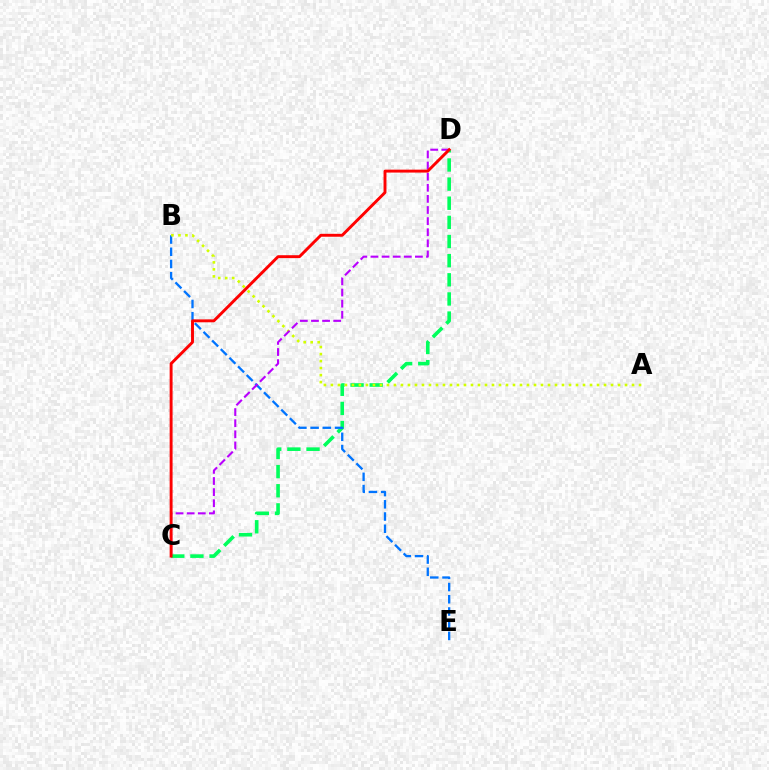{('C', 'D'): [{'color': '#00ff5c', 'line_style': 'dashed', 'thickness': 2.6}, {'color': '#b900ff', 'line_style': 'dashed', 'thickness': 1.51}, {'color': '#ff0000', 'line_style': 'solid', 'thickness': 2.1}], ('B', 'E'): [{'color': '#0074ff', 'line_style': 'dashed', 'thickness': 1.66}], ('A', 'B'): [{'color': '#d1ff00', 'line_style': 'dotted', 'thickness': 1.9}]}